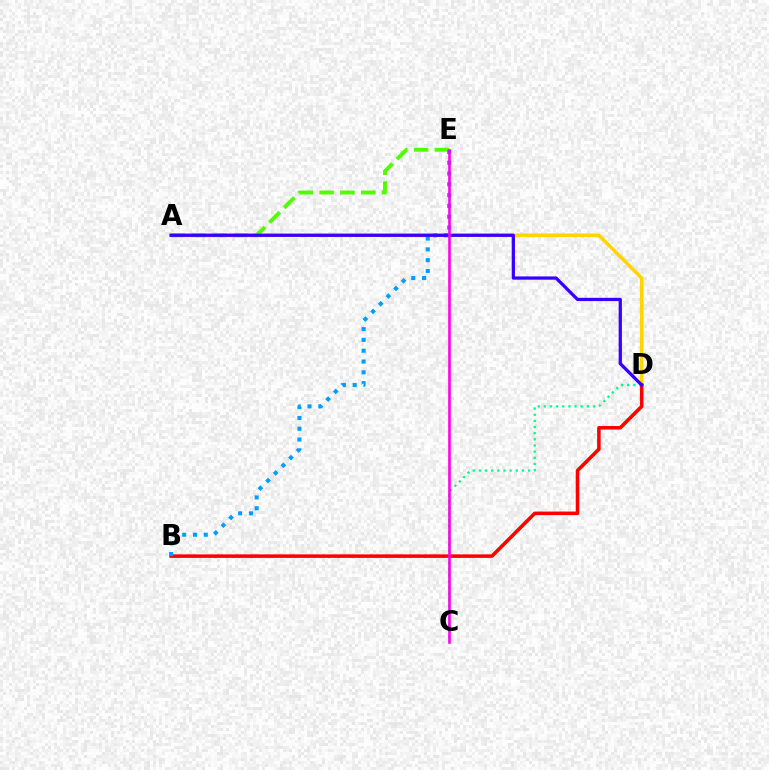{('A', 'D'): [{'color': '#ffd500', 'line_style': 'solid', 'thickness': 2.54}, {'color': '#3700ff', 'line_style': 'solid', 'thickness': 2.34}], ('C', 'D'): [{'color': '#00ff86', 'line_style': 'dotted', 'thickness': 1.67}], ('A', 'E'): [{'color': '#4fff00', 'line_style': 'dashed', 'thickness': 2.82}], ('B', 'D'): [{'color': '#ff0000', 'line_style': 'solid', 'thickness': 2.54}], ('B', 'E'): [{'color': '#009eff', 'line_style': 'dotted', 'thickness': 2.94}], ('C', 'E'): [{'color': '#ff00ed', 'line_style': 'solid', 'thickness': 1.88}]}